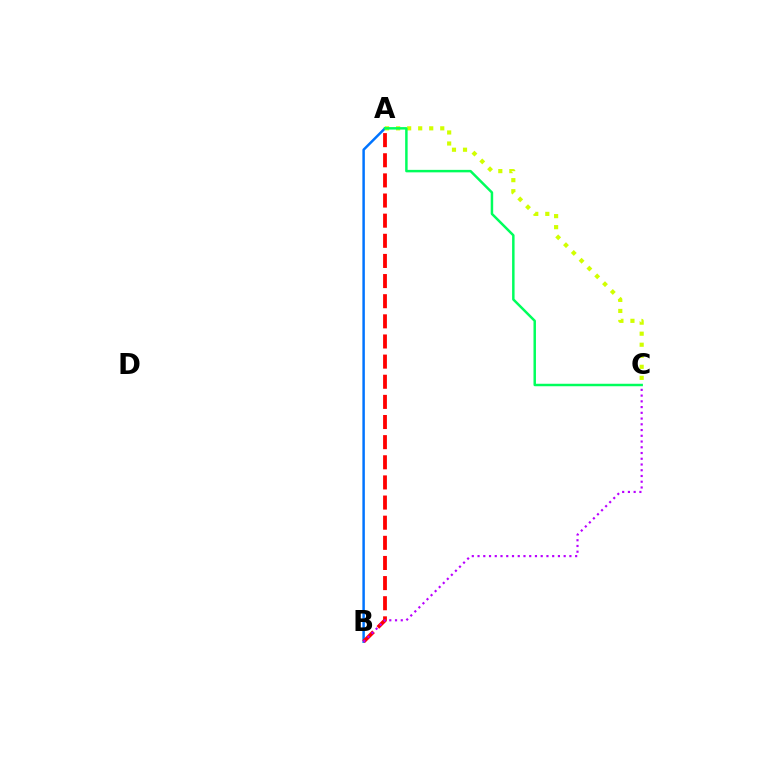{('A', 'B'): [{'color': '#0074ff', 'line_style': 'solid', 'thickness': 1.79}, {'color': '#ff0000', 'line_style': 'dashed', 'thickness': 2.74}], ('A', 'C'): [{'color': '#d1ff00', 'line_style': 'dotted', 'thickness': 3.0}, {'color': '#00ff5c', 'line_style': 'solid', 'thickness': 1.78}], ('B', 'C'): [{'color': '#b900ff', 'line_style': 'dotted', 'thickness': 1.56}]}